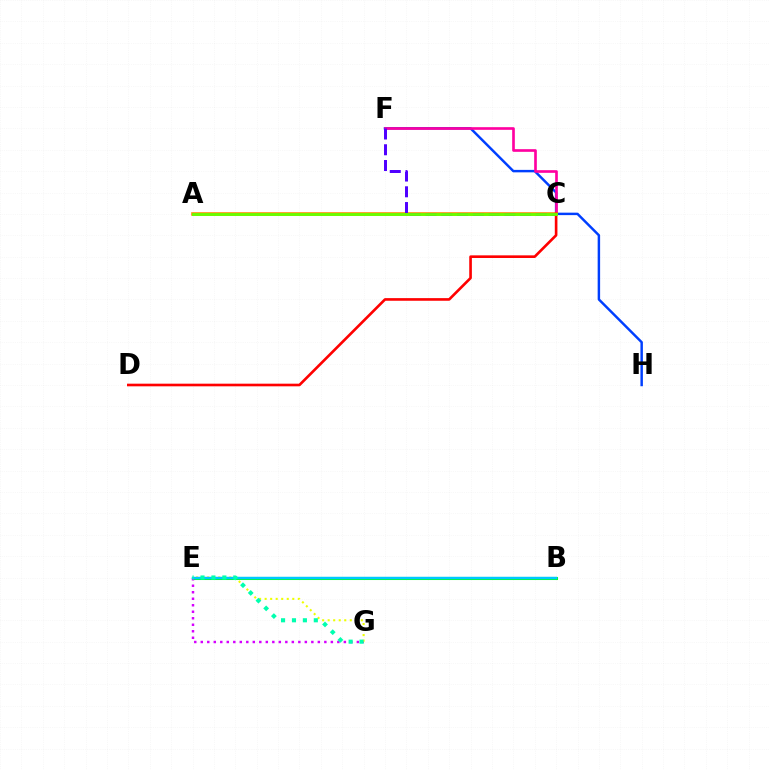{('F', 'H'): [{'color': '#003fff', 'line_style': 'solid', 'thickness': 1.77}], ('C', 'F'): [{'color': '#ff00a0', 'line_style': 'solid', 'thickness': 1.91}, {'color': '#4f00ff', 'line_style': 'dashed', 'thickness': 2.14}], ('A', 'C'): [{'color': '#ff8800', 'line_style': 'solid', 'thickness': 2.57}, {'color': '#66ff00', 'line_style': 'solid', 'thickness': 2.06}], ('B', 'E'): [{'color': '#00ff27', 'line_style': 'solid', 'thickness': 2.2}, {'color': '#00c7ff', 'line_style': 'solid', 'thickness': 1.75}], ('E', 'G'): [{'color': '#d600ff', 'line_style': 'dotted', 'thickness': 1.77}, {'color': '#eeff00', 'line_style': 'dotted', 'thickness': 1.5}, {'color': '#00ffaf', 'line_style': 'dotted', 'thickness': 2.97}], ('C', 'D'): [{'color': '#ff0000', 'line_style': 'solid', 'thickness': 1.9}]}